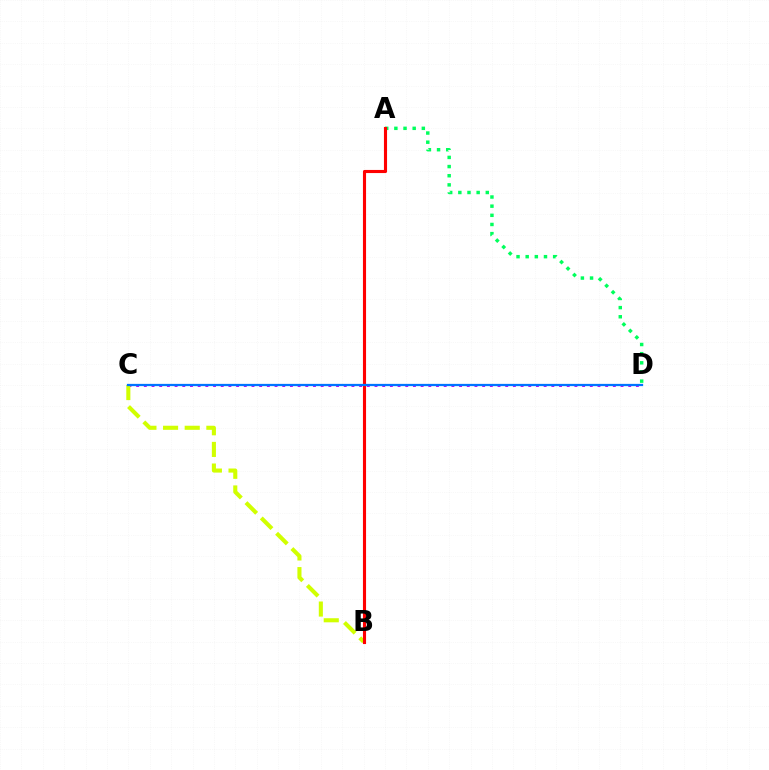{('A', 'D'): [{'color': '#00ff5c', 'line_style': 'dotted', 'thickness': 2.49}], ('C', 'D'): [{'color': '#b900ff', 'line_style': 'dotted', 'thickness': 2.09}, {'color': '#0074ff', 'line_style': 'solid', 'thickness': 1.63}], ('B', 'C'): [{'color': '#d1ff00', 'line_style': 'dashed', 'thickness': 2.94}], ('A', 'B'): [{'color': '#ff0000', 'line_style': 'solid', 'thickness': 2.24}]}